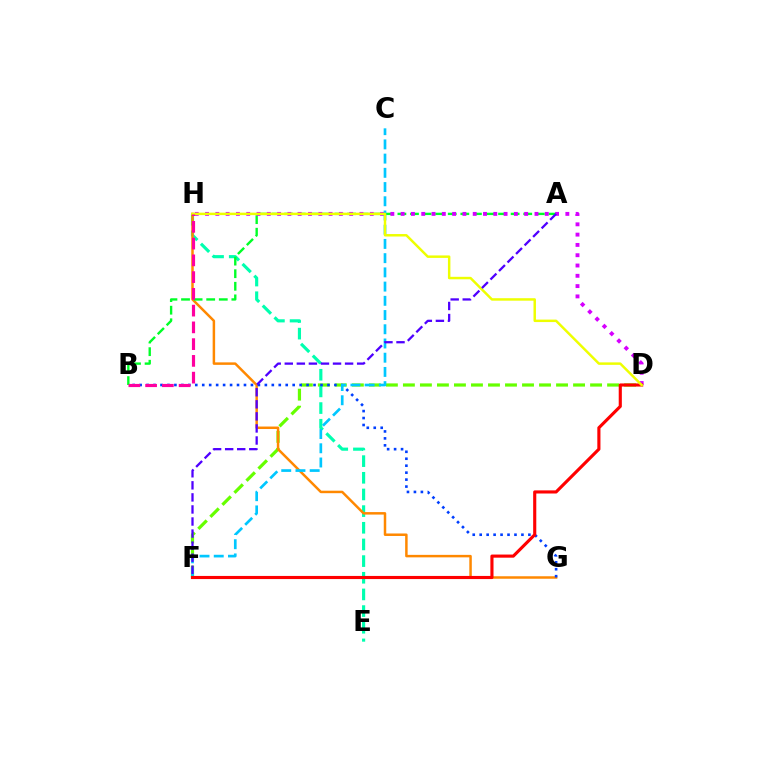{('D', 'F'): [{'color': '#66ff00', 'line_style': 'dashed', 'thickness': 2.31}, {'color': '#ff0000', 'line_style': 'solid', 'thickness': 2.25}], ('E', 'H'): [{'color': '#00ffaf', 'line_style': 'dashed', 'thickness': 2.26}], ('G', 'H'): [{'color': '#ff8800', 'line_style': 'solid', 'thickness': 1.79}], ('B', 'G'): [{'color': '#003fff', 'line_style': 'dotted', 'thickness': 1.89}], ('A', 'B'): [{'color': '#00ff27', 'line_style': 'dashed', 'thickness': 1.71}], ('D', 'H'): [{'color': '#d600ff', 'line_style': 'dotted', 'thickness': 2.8}, {'color': '#eeff00', 'line_style': 'solid', 'thickness': 1.78}], ('C', 'F'): [{'color': '#00c7ff', 'line_style': 'dashed', 'thickness': 1.93}], ('B', 'H'): [{'color': '#ff00a0', 'line_style': 'dashed', 'thickness': 2.28}], ('A', 'F'): [{'color': '#4f00ff', 'line_style': 'dashed', 'thickness': 1.64}]}